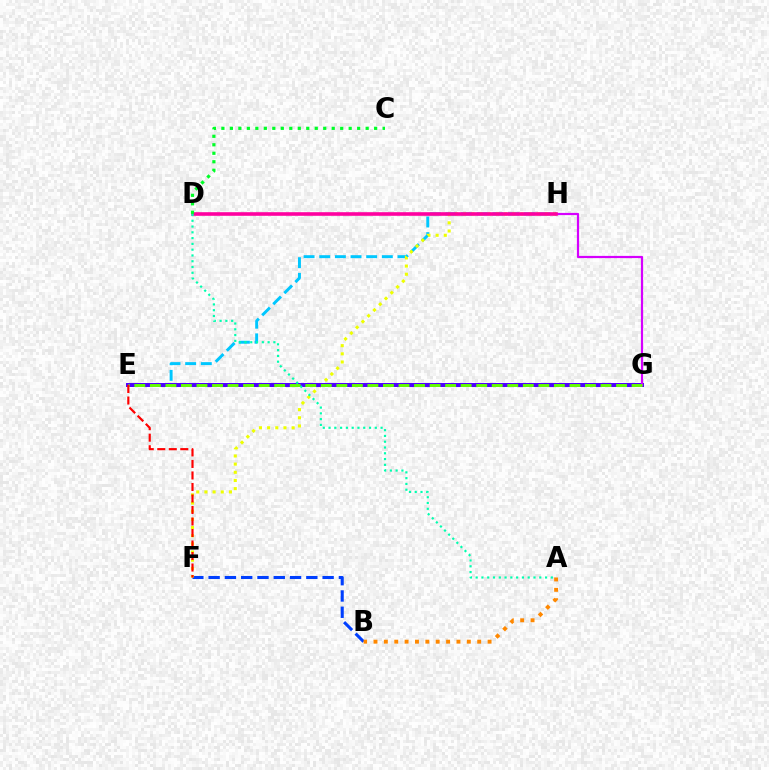{('B', 'F'): [{'color': '#003fff', 'line_style': 'dashed', 'thickness': 2.21}], ('E', 'H'): [{'color': '#00c7ff', 'line_style': 'dashed', 'thickness': 2.13}], ('A', 'B'): [{'color': '#ff8800', 'line_style': 'dotted', 'thickness': 2.82}], ('F', 'H'): [{'color': '#eeff00', 'line_style': 'dotted', 'thickness': 2.22}], ('E', 'G'): [{'color': '#4f00ff', 'line_style': 'solid', 'thickness': 2.87}, {'color': '#66ff00', 'line_style': 'dashed', 'thickness': 2.11}], ('G', 'H'): [{'color': '#d600ff', 'line_style': 'solid', 'thickness': 1.59}], ('D', 'H'): [{'color': '#ff00a0', 'line_style': 'solid', 'thickness': 2.59}], ('A', 'D'): [{'color': '#00ffaf', 'line_style': 'dotted', 'thickness': 1.57}], ('C', 'D'): [{'color': '#00ff27', 'line_style': 'dotted', 'thickness': 2.31}], ('E', 'F'): [{'color': '#ff0000', 'line_style': 'dashed', 'thickness': 1.56}]}